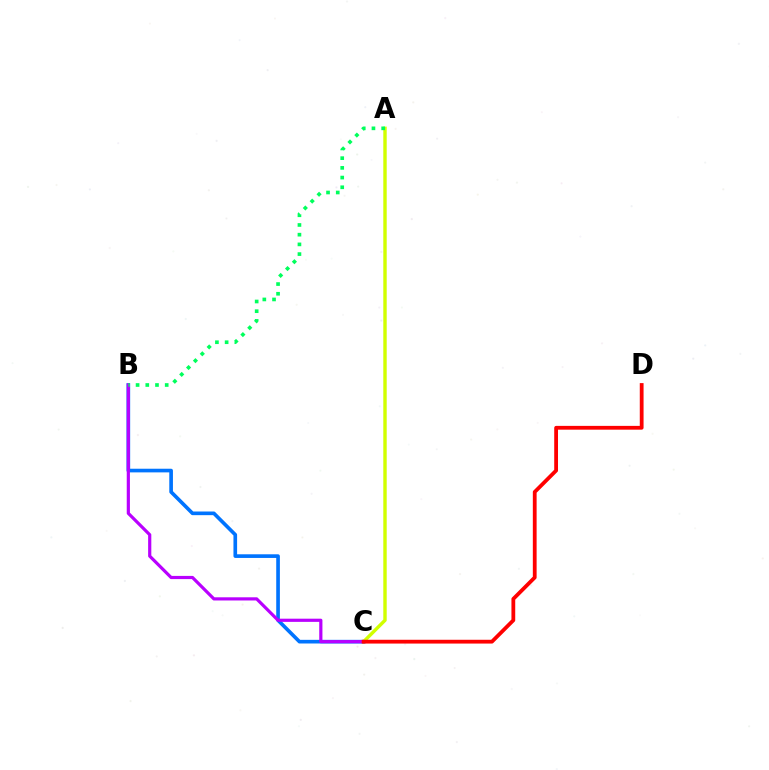{('B', 'C'): [{'color': '#0074ff', 'line_style': 'solid', 'thickness': 2.63}, {'color': '#b900ff', 'line_style': 'solid', 'thickness': 2.29}], ('A', 'C'): [{'color': '#d1ff00', 'line_style': 'solid', 'thickness': 2.46}], ('A', 'B'): [{'color': '#00ff5c', 'line_style': 'dotted', 'thickness': 2.64}], ('C', 'D'): [{'color': '#ff0000', 'line_style': 'solid', 'thickness': 2.73}]}